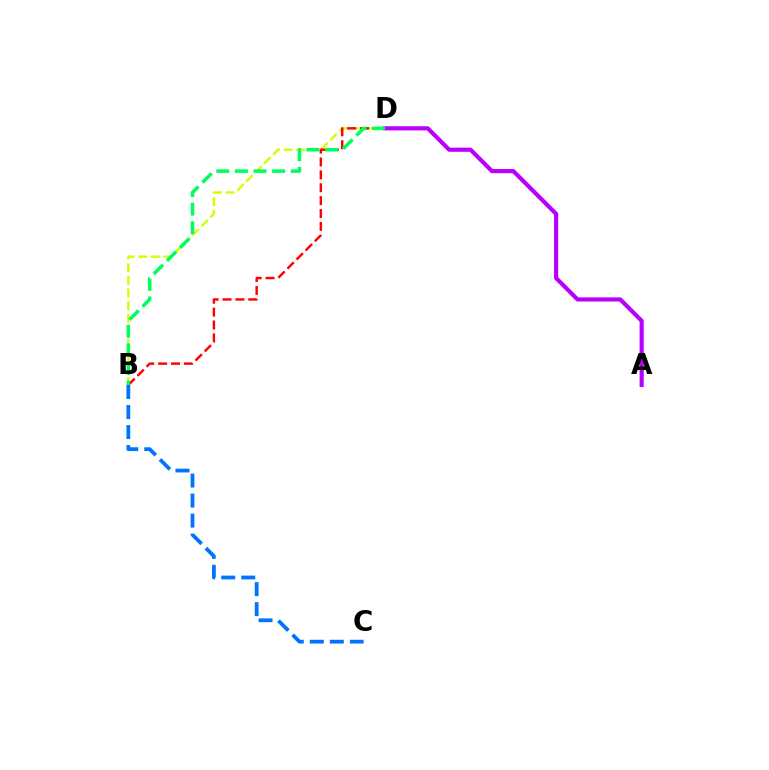{('B', 'C'): [{'color': '#0074ff', 'line_style': 'dashed', 'thickness': 2.72}], ('B', 'D'): [{'color': '#d1ff00', 'line_style': 'dashed', 'thickness': 1.72}, {'color': '#ff0000', 'line_style': 'dashed', 'thickness': 1.75}, {'color': '#00ff5c', 'line_style': 'dashed', 'thickness': 2.53}], ('A', 'D'): [{'color': '#b900ff', 'line_style': 'solid', 'thickness': 2.99}]}